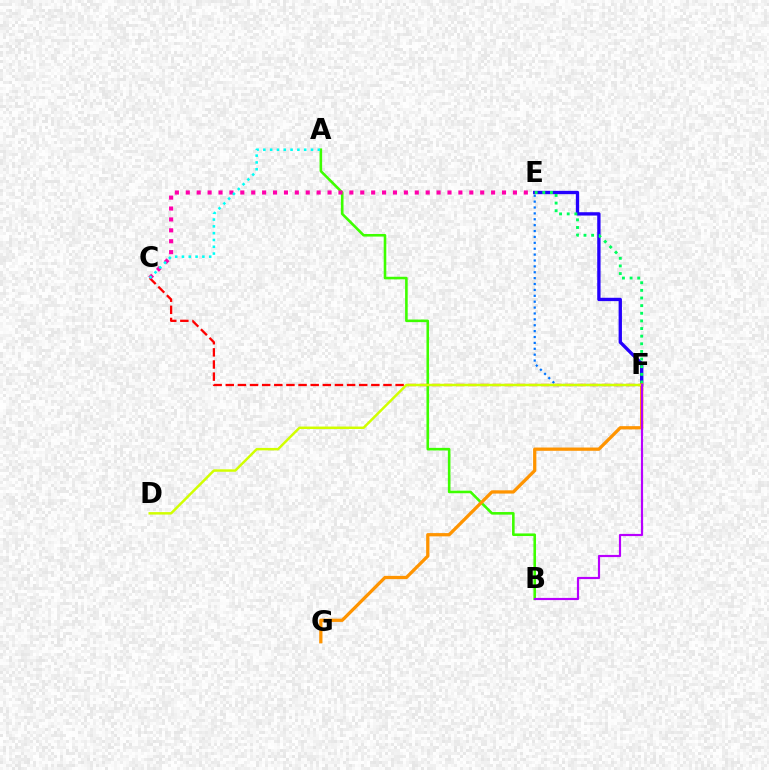{('E', 'F'): [{'color': '#2500ff', 'line_style': 'solid', 'thickness': 2.4}, {'color': '#00ff5c', 'line_style': 'dotted', 'thickness': 2.07}, {'color': '#0074ff', 'line_style': 'dotted', 'thickness': 1.6}], ('A', 'B'): [{'color': '#3dff00', 'line_style': 'solid', 'thickness': 1.87}], ('F', 'G'): [{'color': '#ff9400', 'line_style': 'solid', 'thickness': 2.35}], ('C', 'F'): [{'color': '#ff0000', 'line_style': 'dashed', 'thickness': 1.65}], ('D', 'F'): [{'color': '#d1ff00', 'line_style': 'solid', 'thickness': 1.78}], ('C', 'E'): [{'color': '#ff00ac', 'line_style': 'dotted', 'thickness': 2.96}], ('A', 'C'): [{'color': '#00fff6', 'line_style': 'dotted', 'thickness': 1.85}], ('B', 'F'): [{'color': '#b900ff', 'line_style': 'solid', 'thickness': 1.57}]}